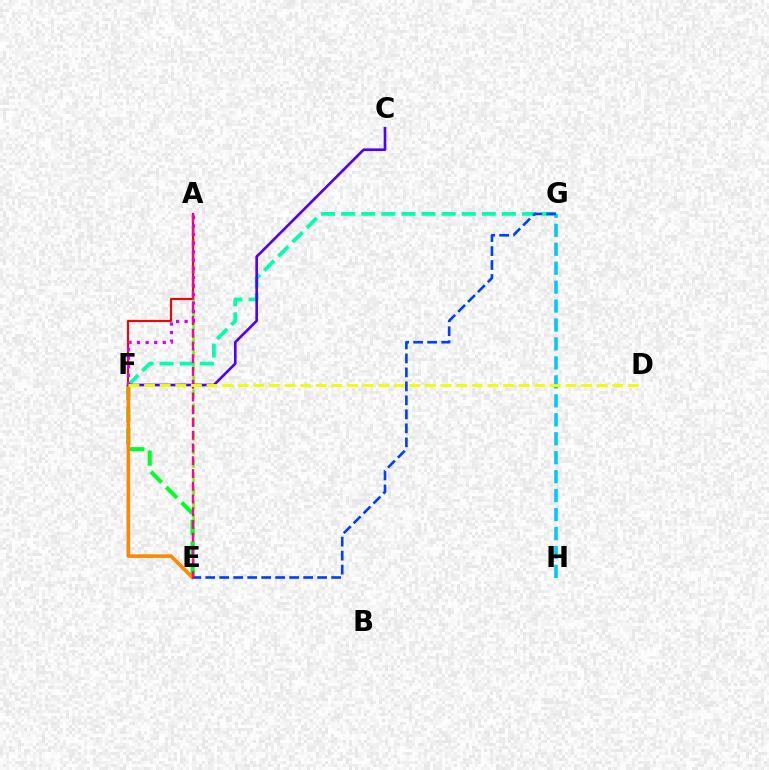{('A', 'E'): [{'color': '#66ff00', 'line_style': 'dashed', 'thickness': 1.87}, {'color': '#ff00a0', 'line_style': 'dashed', 'thickness': 1.73}], ('E', 'F'): [{'color': '#00ff27', 'line_style': 'dashed', 'thickness': 2.95}, {'color': '#ff8800', 'line_style': 'solid', 'thickness': 2.6}], ('A', 'F'): [{'color': '#ff0000', 'line_style': 'solid', 'thickness': 1.53}, {'color': '#d600ff', 'line_style': 'dotted', 'thickness': 2.33}], ('F', 'G'): [{'color': '#00ffaf', 'line_style': 'dashed', 'thickness': 2.73}], ('G', 'H'): [{'color': '#00c7ff', 'line_style': 'dashed', 'thickness': 2.57}], ('C', 'F'): [{'color': '#4f00ff', 'line_style': 'solid', 'thickness': 1.9}], ('E', 'G'): [{'color': '#003fff', 'line_style': 'dashed', 'thickness': 1.9}], ('D', 'F'): [{'color': '#eeff00', 'line_style': 'dashed', 'thickness': 2.12}]}